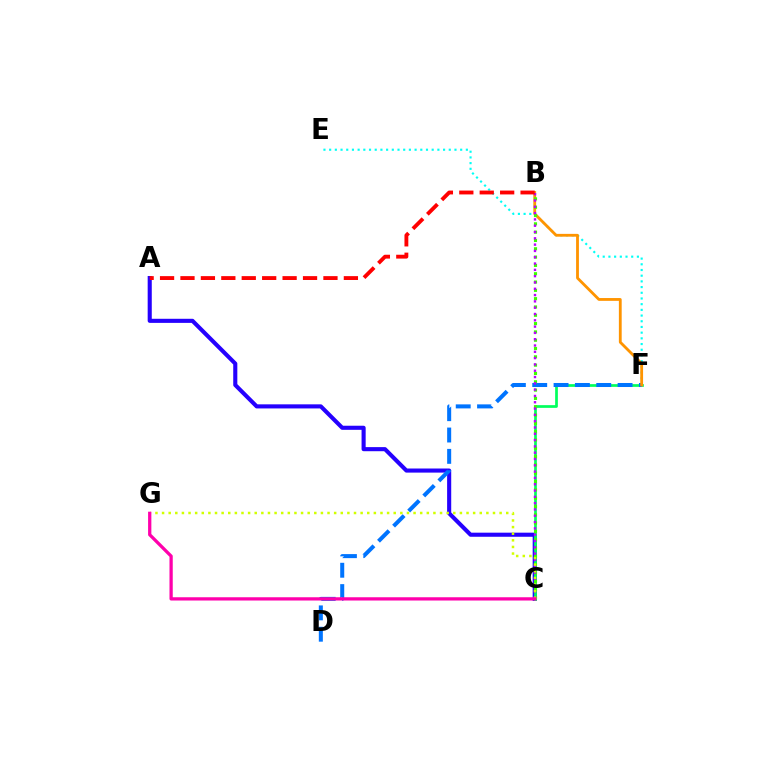{('A', 'C'): [{'color': '#2500ff', 'line_style': 'solid', 'thickness': 2.95}], ('E', 'F'): [{'color': '#00fff6', 'line_style': 'dotted', 'thickness': 1.55}], ('C', 'F'): [{'color': '#00ff5c', 'line_style': 'solid', 'thickness': 1.95}], ('D', 'F'): [{'color': '#0074ff', 'line_style': 'dashed', 'thickness': 2.9}], ('B', 'F'): [{'color': '#ff9400', 'line_style': 'solid', 'thickness': 2.02}], ('B', 'C'): [{'color': '#3dff00', 'line_style': 'dotted', 'thickness': 2.26}, {'color': '#b900ff', 'line_style': 'dotted', 'thickness': 1.71}], ('C', 'G'): [{'color': '#d1ff00', 'line_style': 'dotted', 'thickness': 1.8}, {'color': '#ff00ac', 'line_style': 'solid', 'thickness': 2.35}], ('A', 'B'): [{'color': '#ff0000', 'line_style': 'dashed', 'thickness': 2.77}]}